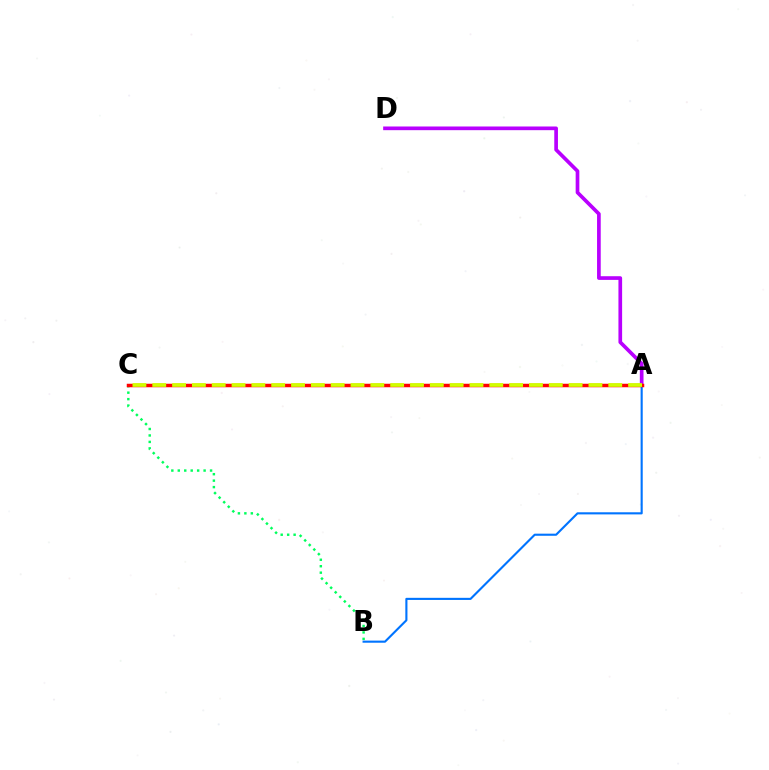{('A', 'D'): [{'color': '#b900ff', 'line_style': 'solid', 'thickness': 2.65}], ('B', 'C'): [{'color': '#00ff5c', 'line_style': 'dotted', 'thickness': 1.75}], ('A', 'B'): [{'color': '#0074ff', 'line_style': 'solid', 'thickness': 1.53}], ('A', 'C'): [{'color': '#ff0000', 'line_style': 'solid', 'thickness': 2.51}, {'color': '#d1ff00', 'line_style': 'dashed', 'thickness': 2.69}]}